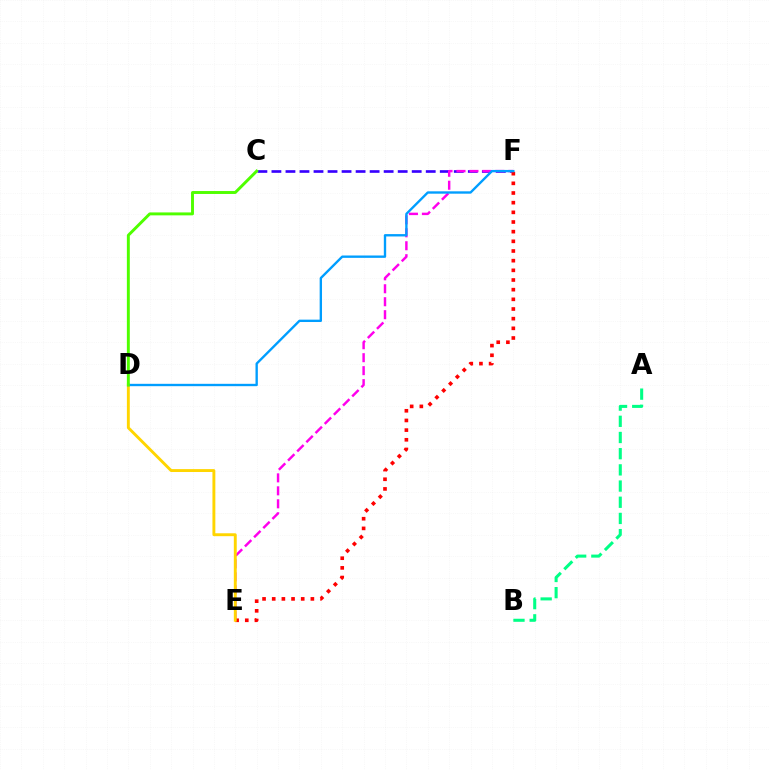{('C', 'F'): [{'color': '#3700ff', 'line_style': 'dashed', 'thickness': 1.91}], ('E', 'F'): [{'color': '#ff00ed', 'line_style': 'dashed', 'thickness': 1.76}, {'color': '#ff0000', 'line_style': 'dotted', 'thickness': 2.63}], ('A', 'B'): [{'color': '#00ff86', 'line_style': 'dashed', 'thickness': 2.2}], ('D', 'E'): [{'color': '#ffd500', 'line_style': 'solid', 'thickness': 2.09}], ('D', 'F'): [{'color': '#009eff', 'line_style': 'solid', 'thickness': 1.7}], ('C', 'D'): [{'color': '#4fff00', 'line_style': 'solid', 'thickness': 2.11}]}